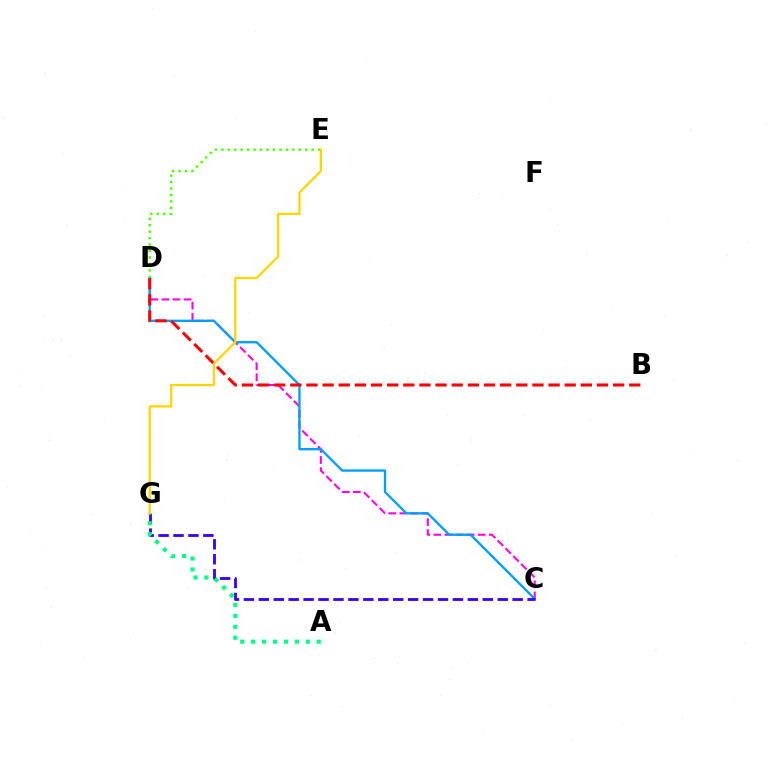{('C', 'D'): [{'color': '#ff00ed', 'line_style': 'dashed', 'thickness': 1.5}, {'color': '#009eff', 'line_style': 'solid', 'thickness': 1.69}], ('B', 'D'): [{'color': '#ff0000', 'line_style': 'dashed', 'thickness': 2.19}], ('C', 'G'): [{'color': '#3700ff', 'line_style': 'dashed', 'thickness': 2.03}], ('D', 'E'): [{'color': '#4fff00', 'line_style': 'dotted', 'thickness': 1.75}], ('A', 'G'): [{'color': '#00ff86', 'line_style': 'dotted', 'thickness': 2.97}], ('E', 'G'): [{'color': '#ffd500', 'line_style': 'solid', 'thickness': 1.65}]}